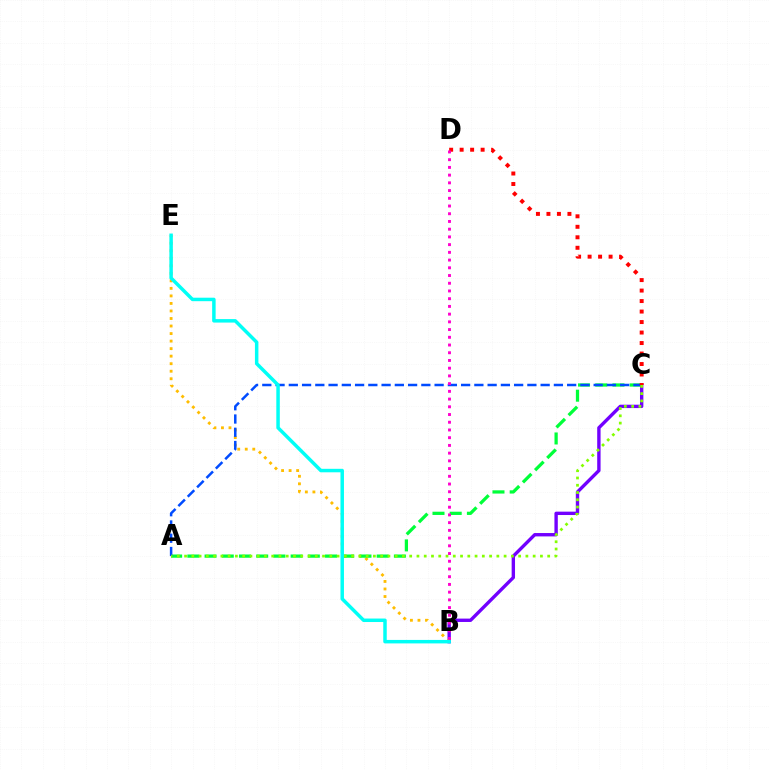{('B', 'C'): [{'color': '#7200ff', 'line_style': 'solid', 'thickness': 2.43}], ('B', 'E'): [{'color': '#ffbd00', 'line_style': 'dotted', 'thickness': 2.05}, {'color': '#00fff6', 'line_style': 'solid', 'thickness': 2.51}], ('A', 'C'): [{'color': '#00ff39', 'line_style': 'dashed', 'thickness': 2.34}, {'color': '#004bff', 'line_style': 'dashed', 'thickness': 1.8}, {'color': '#84ff00', 'line_style': 'dotted', 'thickness': 1.97}], ('C', 'D'): [{'color': '#ff0000', 'line_style': 'dotted', 'thickness': 2.85}], ('B', 'D'): [{'color': '#ff00cf', 'line_style': 'dotted', 'thickness': 2.1}]}